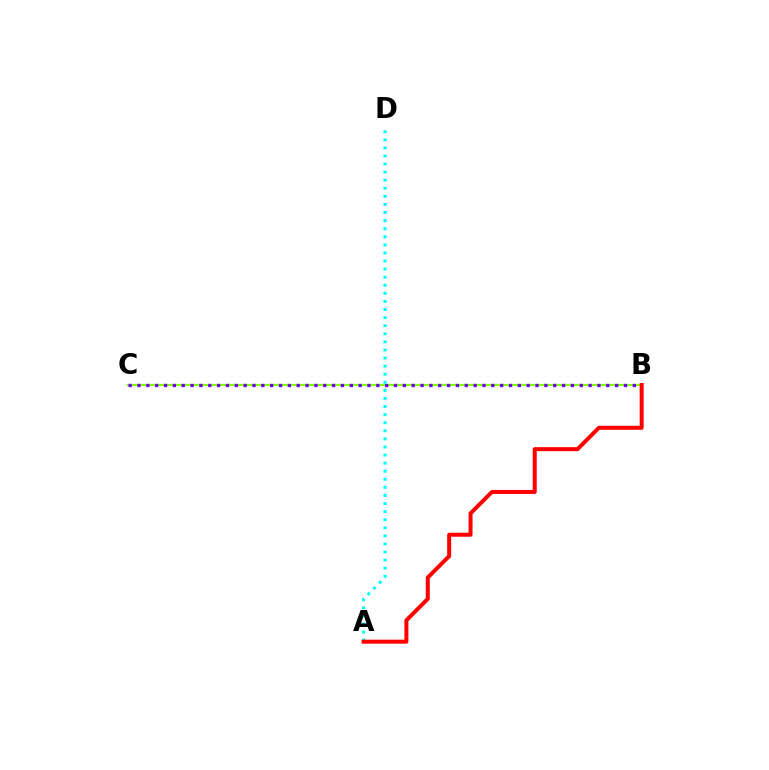{('B', 'C'): [{'color': '#84ff00', 'line_style': 'solid', 'thickness': 1.62}, {'color': '#7200ff', 'line_style': 'dotted', 'thickness': 2.4}], ('A', 'D'): [{'color': '#00fff6', 'line_style': 'dotted', 'thickness': 2.2}], ('A', 'B'): [{'color': '#ff0000', 'line_style': 'solid', 'thickness': 2.88}]}